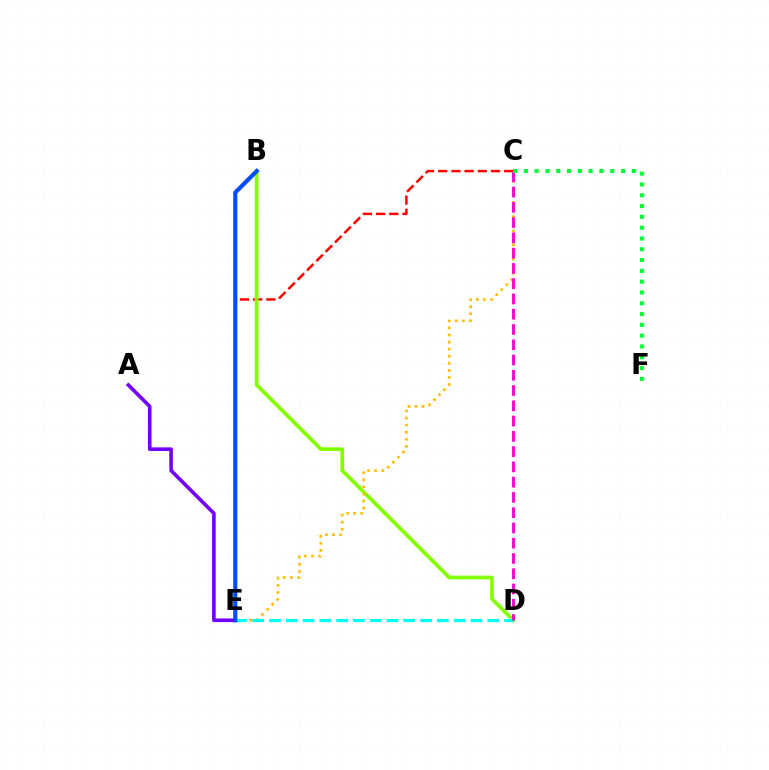{('A', 'E'): [{'color': '#7200ff', 'line_style': 'solid', 'thickness': 2.6}], ('C', 'E'): [{'color': '#ff0000', 'line_style': 'dashed', 'thickness': 1.79}, {'color': '#ffbd00', 'line_style': 'dotted', 'thickness': 1.92}], ('B', 'D'): [{'color': '#84ff00', 'line_style': 'solid', 'thickness': 2.7}], ('D', 'E'): [{'color': '#00fff6', 'line_style': 'dashed', 'thickness': 2.28}], ('C', 'D'): [{'color': '#ff00cf', 'line_style': 'dashed', 'thickness': 2.07}], ('C', 'F'): [{'color': '#00ff39', 'line_style': 'dotted', 'thickness': 2.93}], ('B', 'E'): [{'color': '#004bff', 'line_style': 'solid', 'thickness': 2.96}]}